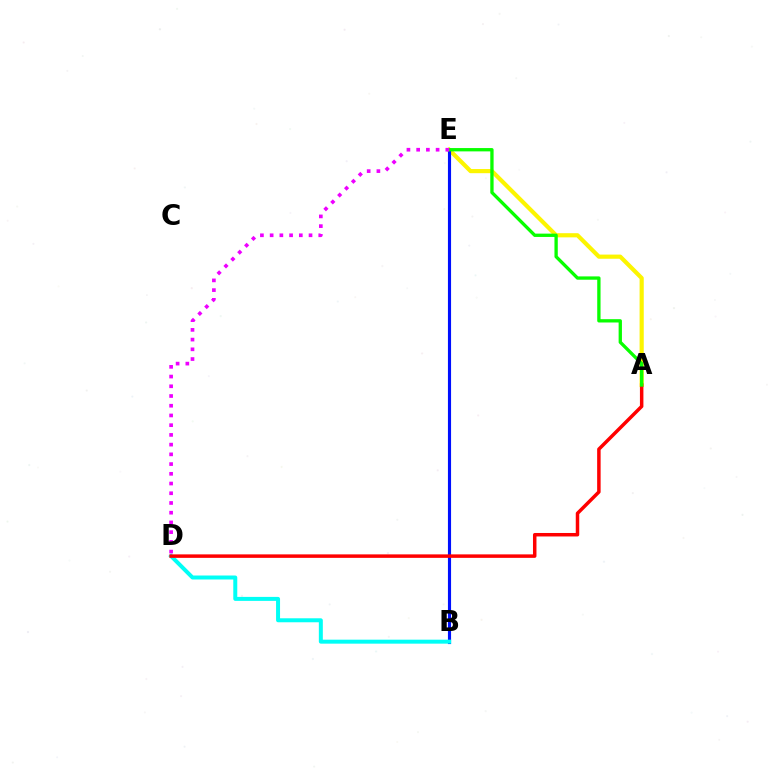{('A', 'E'): [{'color': '#fcf500', 'line_style': 'solid', 'thickness': 2.99}, {'color': '#08ff00', 'line_style': 'solid', 'thickness': 2.39}], ('B', 'E'): [{'color': '#0010ff', 'line_style': 'solid', 'thickness': 2.25}], ('B', 'D'): [{'color': '#00fff6', 'line_style': 'solid', 'thickness': 2.87}], ('A', 'D'): [{'color': '#ff0000', 'line_style': 'solid', 'thickness': 2.51}], ('D', 'E'): [{'color': '#ee00ff', 'line_style': 'dotted', 'thickness': 2.64}]}